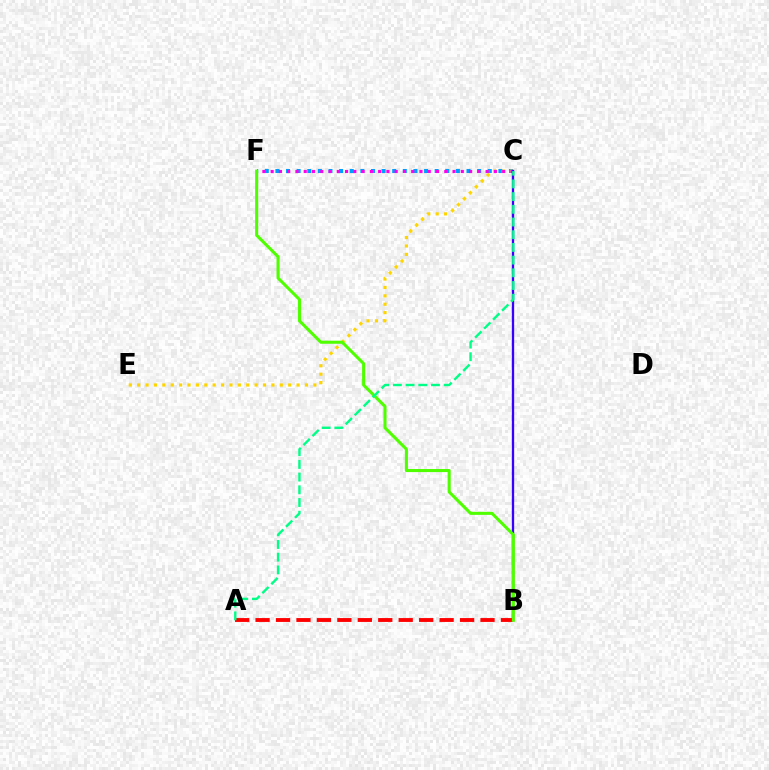{('C', 'F'): [{'color': '#009eff', 'line_style': 'dotted', 'thickness': 2.88}, {'color': '#ff00ed', 'line_style': 'dotted', 'thickness': 2.25}], ('C', 'E'): [{'color': '#ffd500', 'line_style': 'dotted', 'thickness': 2.28}], ('A', 'B'): [{'color': '#ff0000', 'line_style': 'dashed', 'thickness': 2.78}], ('B', 'C'): [{'color': '#3700ff', 'line_style': 'solid', 'thickness': 1.67}], ('B', 'F'): [{'color': '#4fff00', 'line_style': 'solid', 'thickness': 2.2}], ('A', 'C'): [{'color': '#00ff86', 'line_style': 'dashed', 'thickness': 1.73}]}